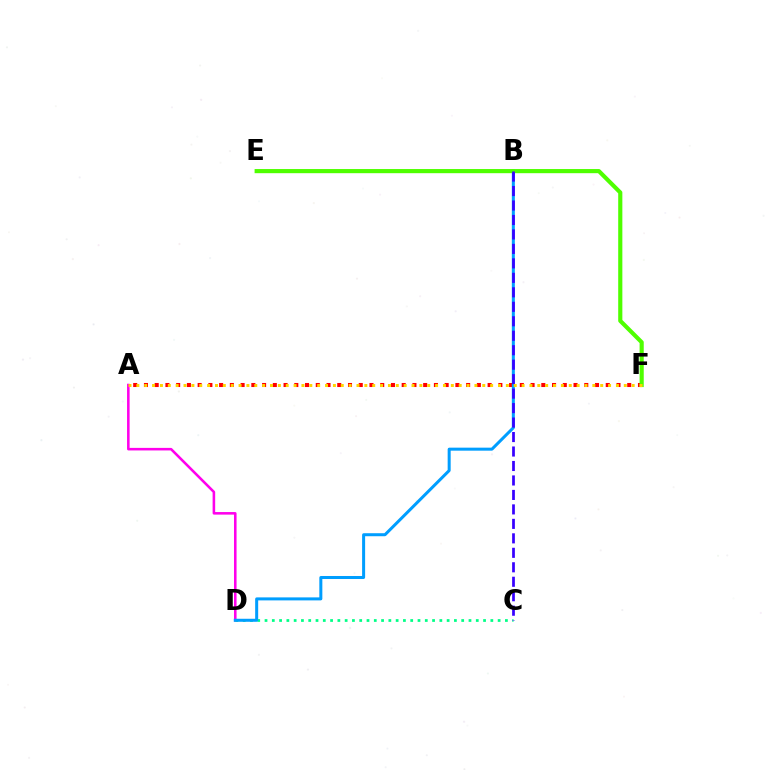{('A', 'D'): [{'color': '#ff00ed', 'line_style': 'solid', 'thickness': 1.85}], ('A', 'F'): [{'color': '#ff0000', 'line_style': 'dotted', 'thickness': 2.92}, {'color': '#ffd500', 'line_style': 'dotted', 'thickness': 2.14}], ('C', 'D'): [{'color': '#00ff86', 'line_style': 'dotted', 'thickness': 1.98}], ('B', 'D'): [{'color': '#009eff', 'line_style': 'solid', 'thickness': 2.17}], ('E', 'F'): [{'color': '#4fff00', 'line_style': 'solid', 'thickness': 2.99}], ('B', 'C'): [{'color': '#3700ff', 'line_style': 'dashed', 'thickness': 1.97}]}